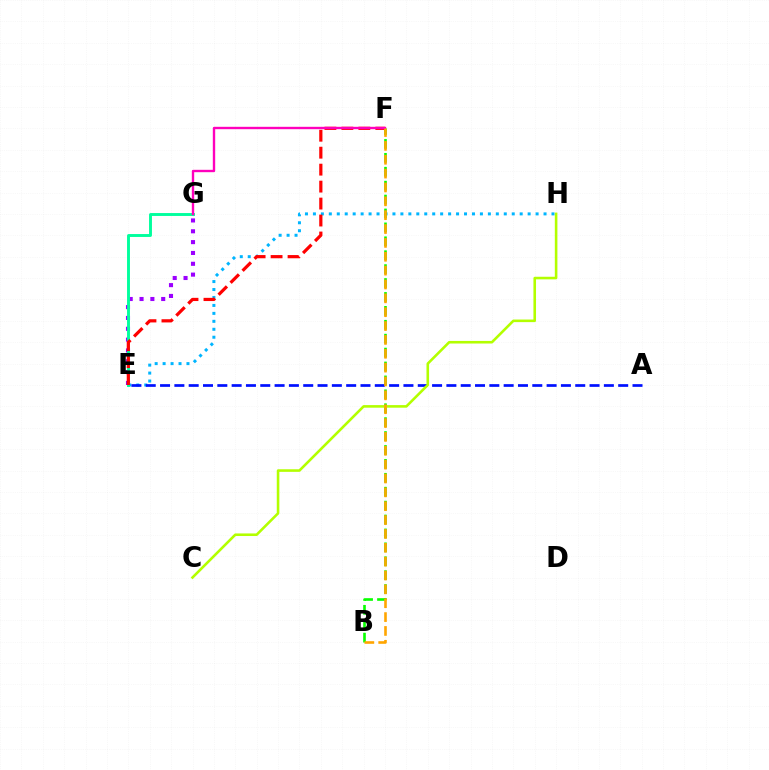{('E', 'H'): [{'color': '#00b5ff', 'line_style': 'dotted', 'thickness': 2.16}], ('E', 'G'): [{'color': '#9b00ff', 'line_style': 'dotted', 'thickness': 2.94}, {'color': '#00ff9d', 'line_style': 'solid', 'thickness': 2.09}], ('E', 'F'): [{'color': '#ff0000', 'line_style': 'dashed', 'thickness': 2.3}], ('B', 'F'): [{'color': '#08ff00', 'line_style': 'dashed', 'thickness': 1.89}, {'color': '#ffa500', 'line_style': 'dashed', 'thickness': 1.88}], ('A', 'E'): [{'color': '#0010ff', 'line_style': 'dashed', 'thickness': 1.94}], ('C', 'H'): [{'color': '#b3ff00', 'line_style': 'solid', 'thickness': 1.86}], ('F', 'G'): [{'color': '#ff00bd', 'line_style': 'solid', 'thickness': 1.71}]}